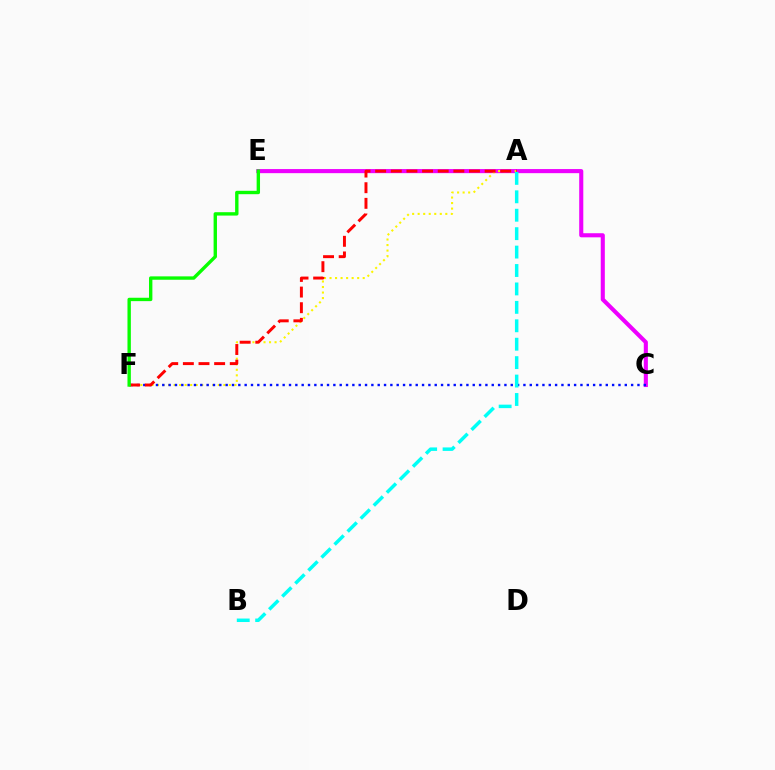{('C', 'E'): [{'color': '#ee00ff', 'line_style': 'solid', 'thickness': 2.95}], ('A', 'F'): [{'color': '#fcf500', 'line_style': 'dotted', 'thickness': 1.5}, {'color': '#ff0000', 'line_style': 'dashed', 'thickness': 2.12}], ('C', 'F'): [{'color': '#0010ff', 'line_style': 'dotted', 'thickness': 1.72}], ('A', 'B'): [{'color': '#00fff6', 'line_style': 'dashed', 'thickness': 2.5}], ('E', 'F'): [{'color': '#08ff00', 'line_style': 'solid', 'thickness': 2.43}]}